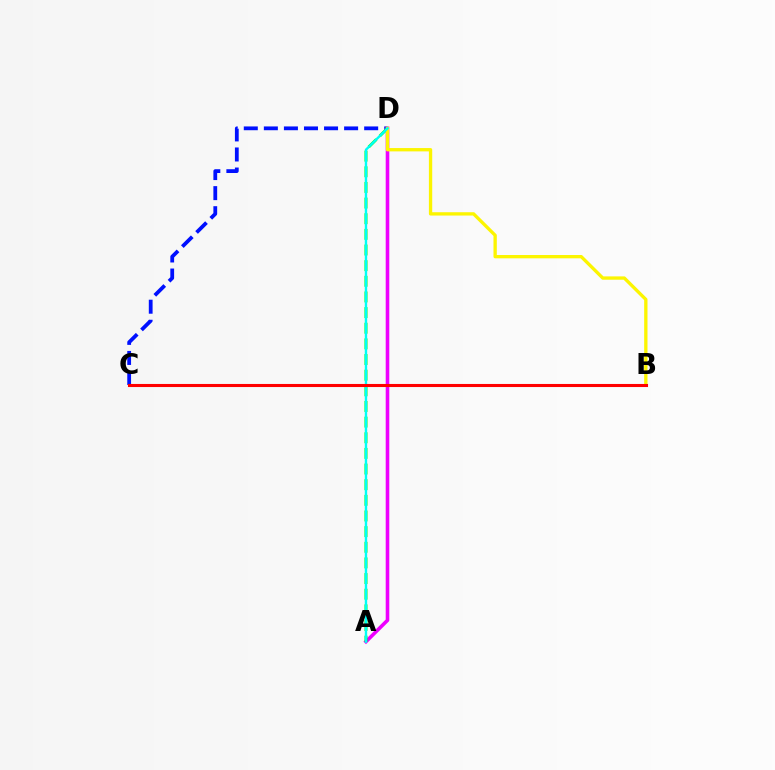{('C', 'D'): [{'color': '#0010ff', 'line_style': 'dashed', 'thickness': 2.73}], ('A', 'D'): [{'color': '#ee00ff', 'line_style': 'solid', 'thickness': 2.58}, {'color': '#08ff00', 'line_style': 'dashed', 'thickness': 2.13}, {'color': '#00fff6', 'line_style': 'solid', 'thickness': 1.71}], ('B', 'D'): [{'color': '#fcf500', 'line_style': 'solid', 'thickness': 2.39}], ('B', 'C'): [{'color': '#ff0000', 'line_style': 'solid', 'thickness': 2.22}]}